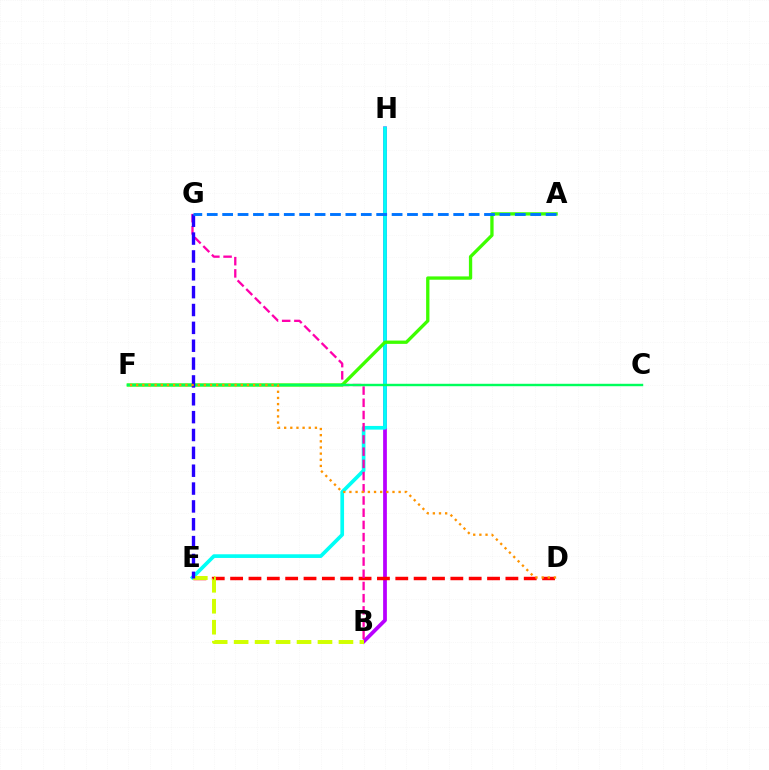{('B', 'H'): [{'color': '#b900ff', 'line_style': 'solid', 'thickness': 2.71}], ('D', 'E'): [{'color': '#ff0000', 'line_style': 'dashed', 'thickness': 2.49}], ('E', 'H'): [{'color': '#00fff6', 'line_style': 'solid', 'thickness': 2.65}], ('B', 'G'): [{'color': '#ff00ac', 'line_style': 'dashed', 'thickness': 1.66}], ('A', 'F'): [{'color': '#3dff00', 'line_style': 'solid', 'thickness': 2.38}], ('C', 'F'): [{'color': '#00ff5c', 'line_style': 'solid', 'thickness': 1.75}], ('B', 'E'): [{'color': '#d1ff00', 'line_style': 'dashed', 'thickness': 2.85}], ('E', 'G'): [{'color': '#2500ff', 'line_style': 'dashed', 'thickness': 2.43}], ('D', 'F'): [{'color': '#ff9400', 'line_style': 'dotted', 'thickness': 1.67}], ('A', 'G'): [{'color': '#0074ff', 'line_style': 'dashed', 'thickness': 2.09}]}